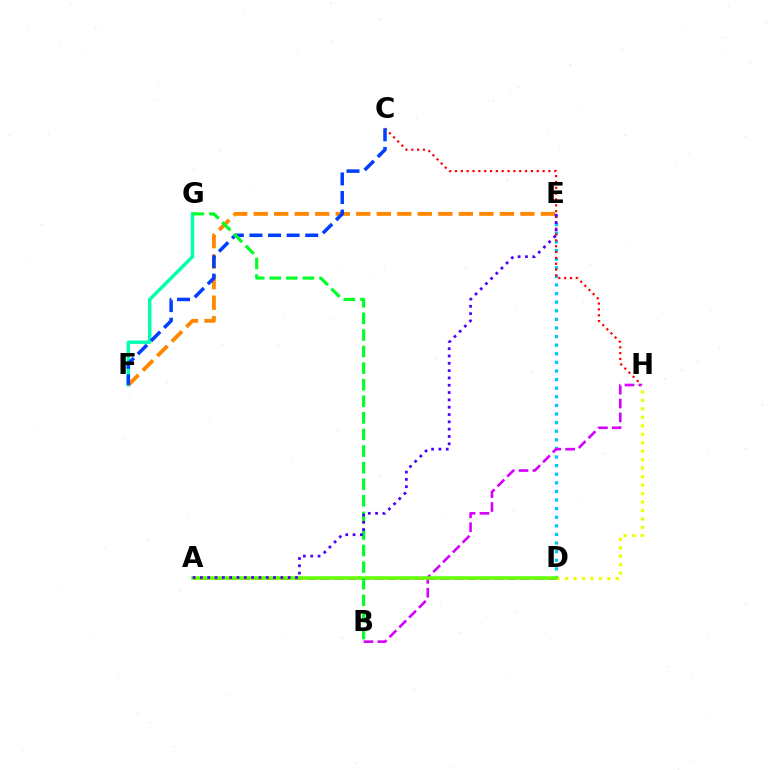{('D', 'H'): [{'color': '#eeff00', 'line_style': 'dotted', 'thickness': 2.3}], ('F', 'G'): [{'color': '#00ffaf', 'line_style': 'solid', 'thickness': 2.46}], ('D', 'E'): [{'color': '#00c7ff', 'line_style': 'dotted', 'thickness': 2.34}], ('C', 'H'): [{'color': '#ff0000', 'line_style': 'dotted', 'thickness': 1.59}], ('E', 'F'): [{'color': '#ff8800', 'line_style': 'dashed', 'thickness': 2.79}], ('C', 'F'): [{'color': '#003fff', 'line_style': 'dashed', 'thickness': 2.53}], ('B', 'H'): [{'color': '#d600ff', 'line_style': 'dashed', 'thickness': 1.88}], ('A', 'D'): [{'color': '#ff00a0', 'line_style': 'dashed', 'thickness': 1.81}, {'color': '#66ff00', 'line_style': 'solid', 'thickness': 2.57}], ('B', 'G'): [{'color': '#00ff27', 'line_style': 'dashed', 'thickness': 2.25}], ('A', 'E'): [{'color': '#4f00ff', 'line_style': 'dotted', 'thickness': 1.99}]}